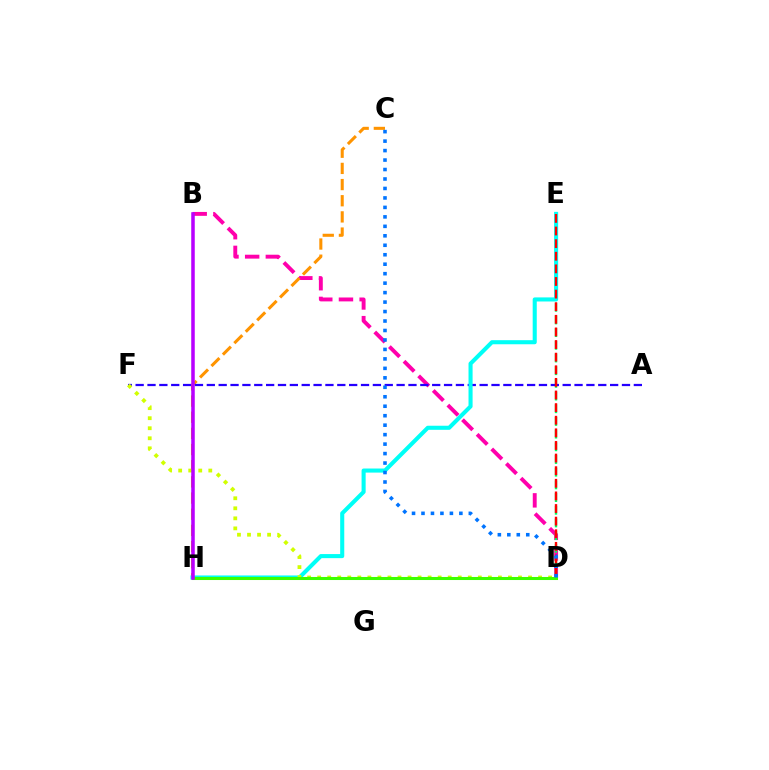{('B', 'D'): [{'color': '#ff00ac', 'line_style': 'dashed', 'thickness': 2.81}], ('D', 'E'): [{'color': '#00ff5c', 'line_style': 'dashed', 'thickness': 1.72}, {'color': '#ff0000', 'line_style': 'dashed', 'thickness': 1.71}], ('C', 'H'): [{'color': '#ff9400', 'line_style': 'dashed', 'thickness': 2.2}], ('A', 'F'): [{'color': '#2500ff', 'line_style': 'dashed', 'thickness': 1.61}], ('E', 'H'): [{'color': '#00fff6', 'line_style': 'solid', 'thickness': 2.94}], ('D', 'F'): [{'color': '#d1ff00', 'line_style': 'dotted', 'thickness': 2.73}], ('D', 'H'): [{'color': '#3dff00', 'line_style': 'solid', 'thickness': 2.19}], ('B', 'H'): [{'color': '#b900ff', 'line_style': 'solid', 'thickness': 2.53}], ('C', 'D'): [{'color': '#0074ff', 'line_style': 'dotted', 'thickness': 2.57}]}